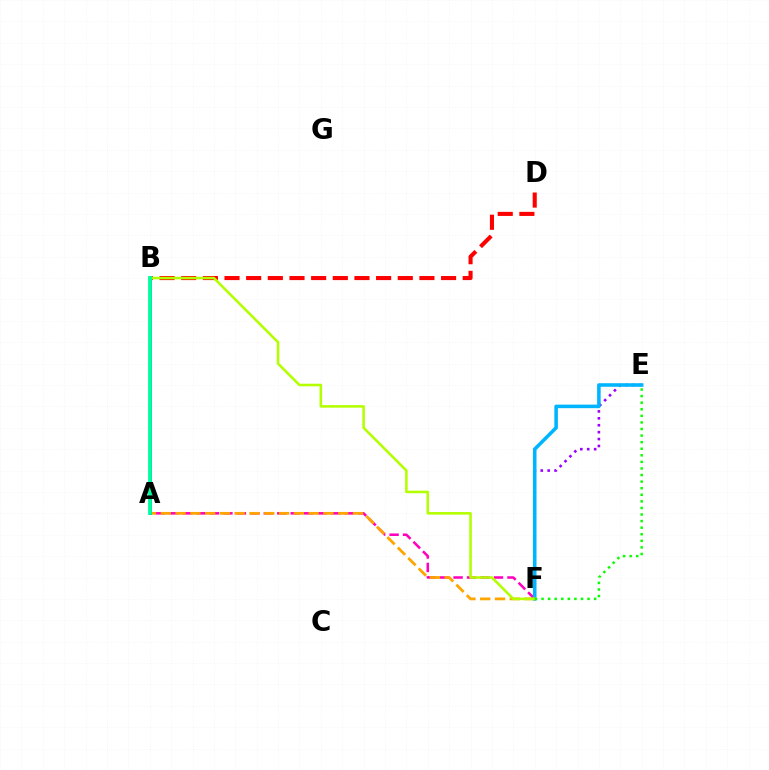{('A', 'F'): [{'color': '#ff00bd', 'line_style': 'dashed', 'thickness': 1.83}, {'color': '#ffa500', 'line_style': 'dashed', 'thickness': 2.01}], ('E', 'F'): [{'color': '#9b00ff', 'line_style': 'dotted', 'thickness': 1.88}, {'color': '#00b5ff', 'line_style': 'solid', 'thickness': 2.56}, {'color': '#08ff00', 'line_style': 'dotted', 'thickness': 1.79}], ('B', 'D'): [{'color': '#ff0000', 'line_style': 'dashed', 'thickness': 2.94}], ('A', 'B'): [{'color': '#0010ff', 'line_style': 'solid', 'thickness': 2.01}, {'color': '#00ff9d', 'line_style': 'solid', 'thickness': 2.74}], ('B', 'F'): [{'color': '#b3ff00', 'line_style': 'solid', 'thickness': 1.85}]}